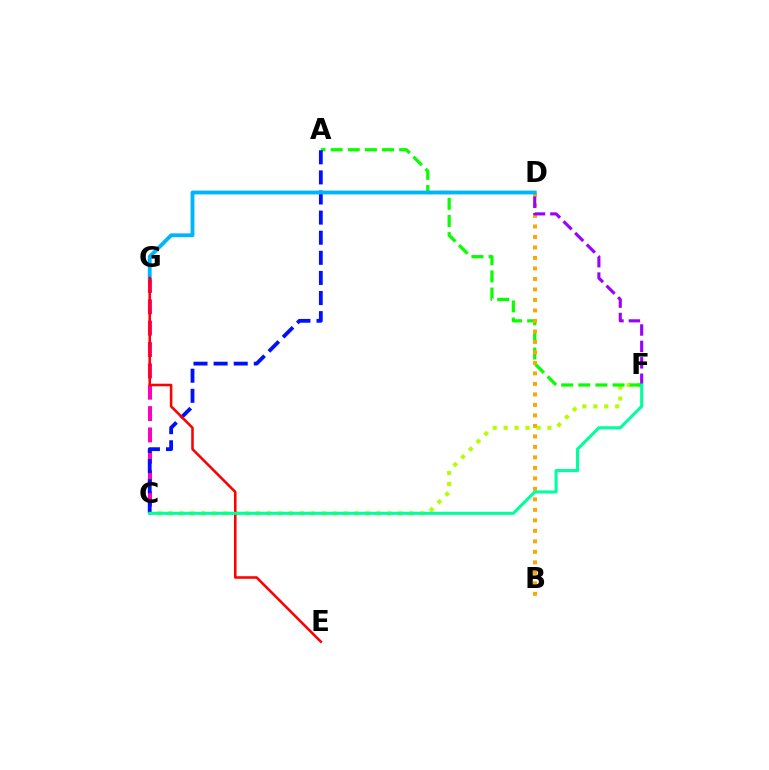{('C', 'F'): [{'color': '#b3ff00', 'line_style': 'dotted', 'thickness': 2.97}, {'color': '#00ff9d', 'line_style': 'solid', 'thickness': 2.21}], ('C', 'G'): [{'color': '#ff00bd', 'line_style': 'dashed', 'thickness': 2.9}], ('A', 'F'): [{'color': '#08ff00', 'line_style': 'dashed', 'thickness': 2.33}], ('B', 'D'): [{'color': '#ffa500', 'line_style': 'dotted', 'thickness': 2.85}], ('A', 'C'): [{'color': '#0010ff', 'line_style': 'dashed', 'thickness': 2.73}], ('D', 'G'): [{'color': '#00b5ff', 'line_style': 'solid', 'thickness': 2.76}], ('D', 'F'): [{'color': '#9b00ff', 'line_style': 'dashed', 'thickness': 2.23}], ('E', 'G'): [{'color': '#ff0000', 'line_style': 'solid', 'thickness': 1.84}]}